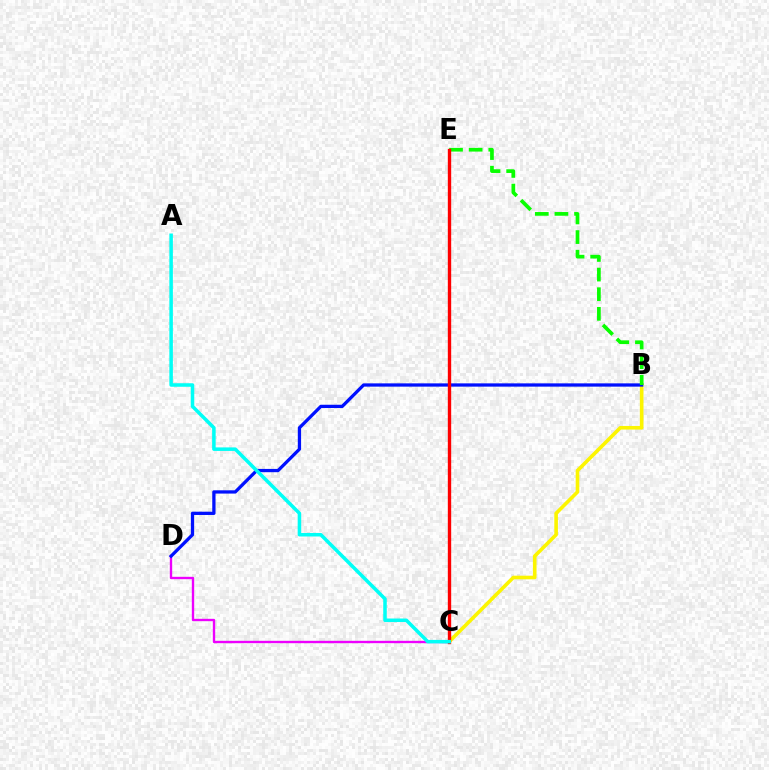{('C', 'D'): [{'color': '#ee00ff', 'line_style': 'solid', 'thickness': 1.7}], ('B', 'C'): [{'color': '#fcf500', 'line_style': 'solid', 'thickness': 2.6}], ('B', 'D'): [{'color': '#0010ff', 'line_style': 'solid', 'thickness': 2.36}], ('B', 'E'): [{'color': '#08ff00', 'line_style': 'dashed', 'thickness': 2.67}], ('C', 'E'): [{'color': '#ff0000', 'line_style': 'solid', 'thickness': 2.42}], ('A', 'C'): [{'color': '#00fff6', 'line_style': 'solid', 'thickness': 2.54}]}